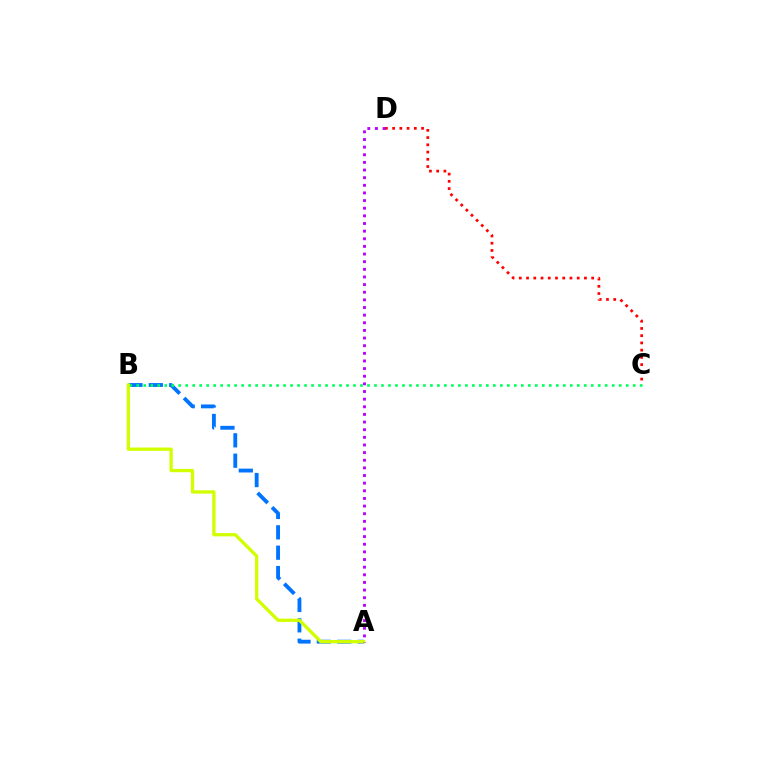{('A', 'B'): [{'color': '#0074ff', 'line_style': 'dashed', 'thickness': 2.77}, {'color': '#d1ff00', 'line_style': 'solid', 'thickness': 2.38}], ('B', 'C'): [{'color': '#00ff5c', 'line_style': 'dotted', 'thickness': 1.9}], ('C', 'D'): [{'color': '#ff0000', 'line_style': 'dotted', 'thickness': 1.97}], ('A', 'D'): [{'color': '#b900ff', 'line_style': 'dotted', 'thickness': 2.07}]}